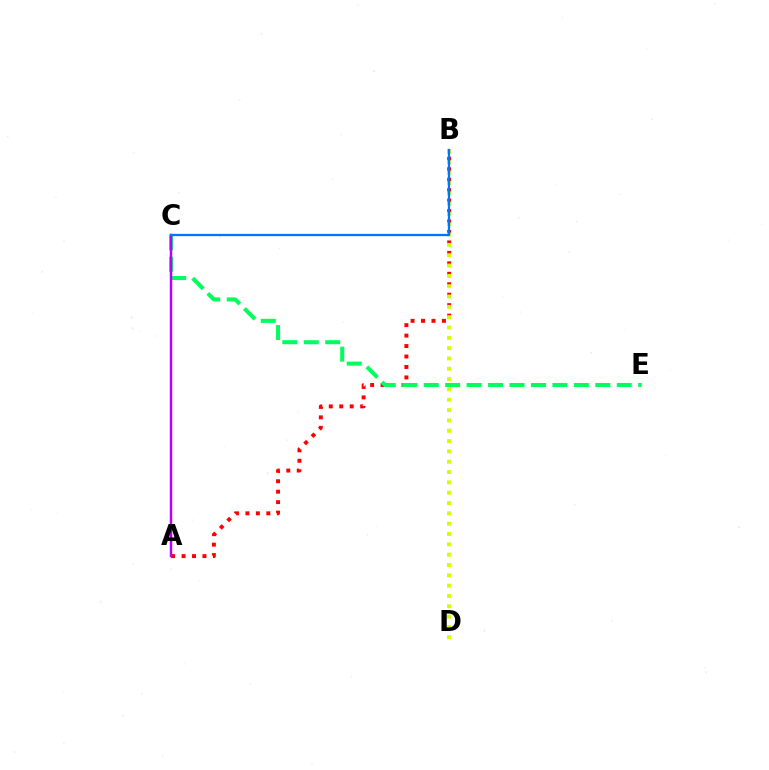{('A', 'B'): [{'color': '#ff0000', 'line_style': 'dotted', 'thickness': 2.84}], ('C', 'E'): [{'color': '#00ff5c', 'line_style': 'dashed', 'thickness': 2.91}], ('B', 'D'): [{'color': '#d1ff00', 'line_style': 'dotted', 'thickness': 2.81}], ('A', 'C'): [{'color': '#b900ff', 'line_style': 'solid', 'thickness': 1.78}], ('B', 'C'): [{'color': '#0074ff', 'line_style': 'solid', 'thickness': 1.66}]}